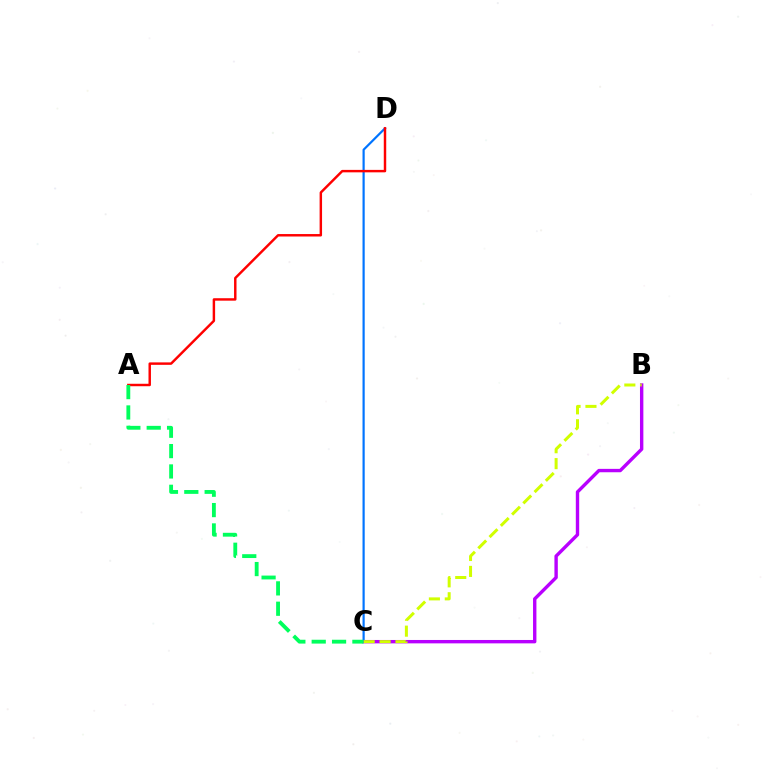{('C', 'D'): [{'color': '#0074ff', 'line_style': 'solid', 'thickness': 1.58}], ('B', 'C'): [{'color': '#b900ff', 'line_style': 'solid', 'thickness': 2.44}, {'color': '#d1ff00', 'line_style': 'dashed', 'thickness': 2.16}], ('A', 'D'): [{'color': '#ff0000', 'line_style': 'solid', 'thickness': 1.76}], ('A', 'C'): [{'color': '#00ff5c', 'line_style': 'dashed', 'thickness': 2.76}]}